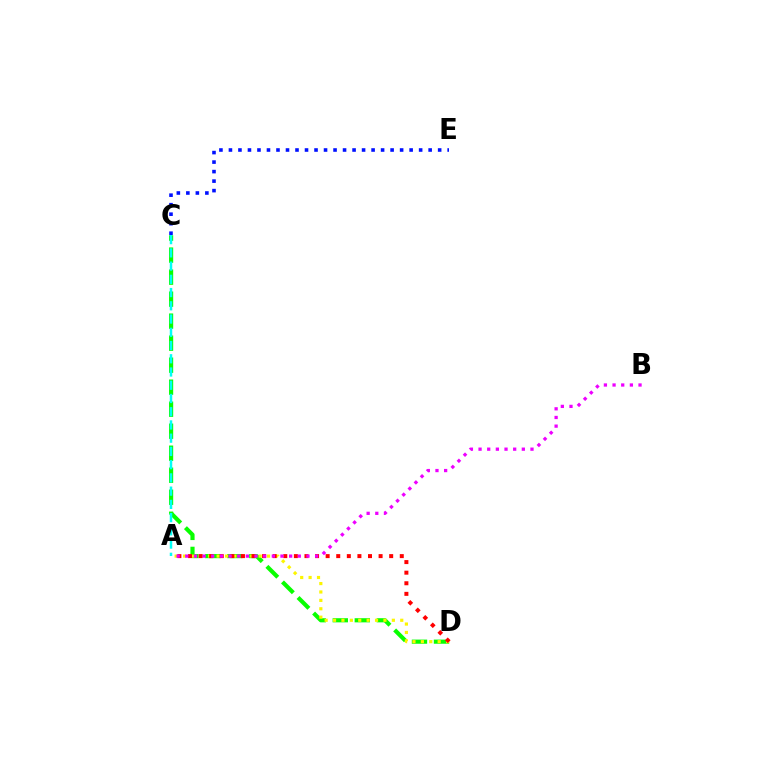{('C', 'D'): [{'color': '#08ff00', 'line_style': 'dashed', 'thickness': 2.99}], ('A', 'C'): [{'color': '#00fff6', 'line_style': 'dashed', 'thickness': 1.8}], ('A', 'D'): [{'color': '#fcf500', 'line_style': 'dotted', 'thickness': 2.28}, {'color': '#ff0000', 'line_style': 'dotted', 'thickness': 2.88}], ('C', 'E'): [{'color': '#0010ff', 'line_style': 'dotted', 'thickness': 2.58}], ('A', 'B'): [{'color': '#ee00ff', 'line_style': 'dotted', 'thickness': 2.35}]}